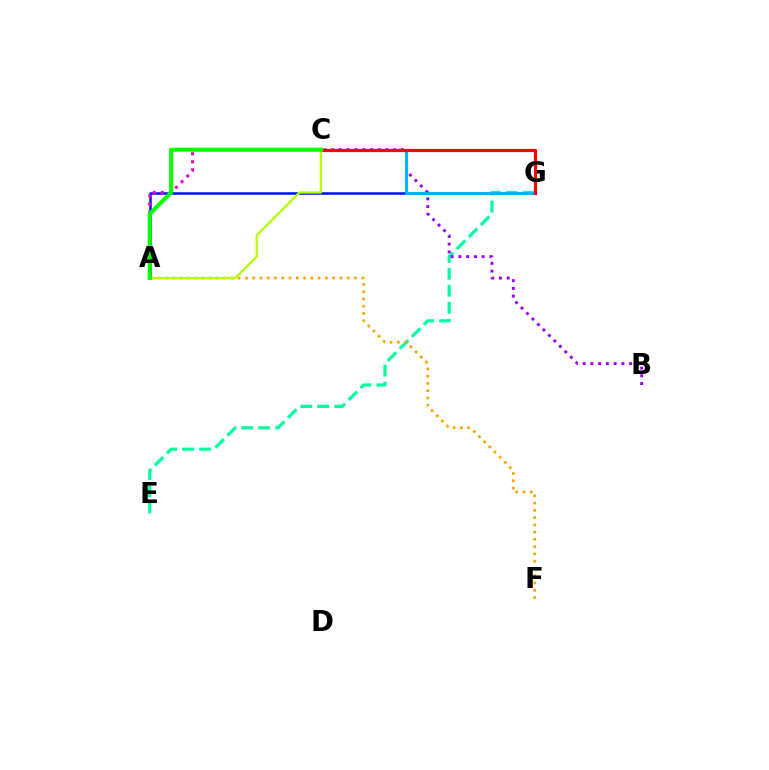{('A', 'G'): [{'color': '#0010ff', 'line_style': 'solid', 'thickness': 1.82}], ('A', 'C'): [{'color': '#ff00bd', 'line_style': 'dotted', 'thickness': 2.19}, {'color': '#b3ff00', 'line_style': 'solid', 'thickness': 1.63}, {'color': '#08ff00', 'line_style': 'solid', 'thickness': 2.93}], ('E', 'G'): [{'color': '#00ff9d', 'line_style': 'dashed', 'thickness': 2.31}], ('B', 'C'): [{'color': '#9b00ff', 'line_style': 'dotted', 'thickness': 2.1}], ('C', 'G'): [{'color': '#00b5ff', 'line_style': 'solid', 'thickness': 2.12}, {'color': '#ff0000', 'line_style': 'solid', 'thickness': 2.29}], ('A', 'F'): [{'color': '#ffa500', 'line_style': 'dotted', 'thickness': 1.97}]}